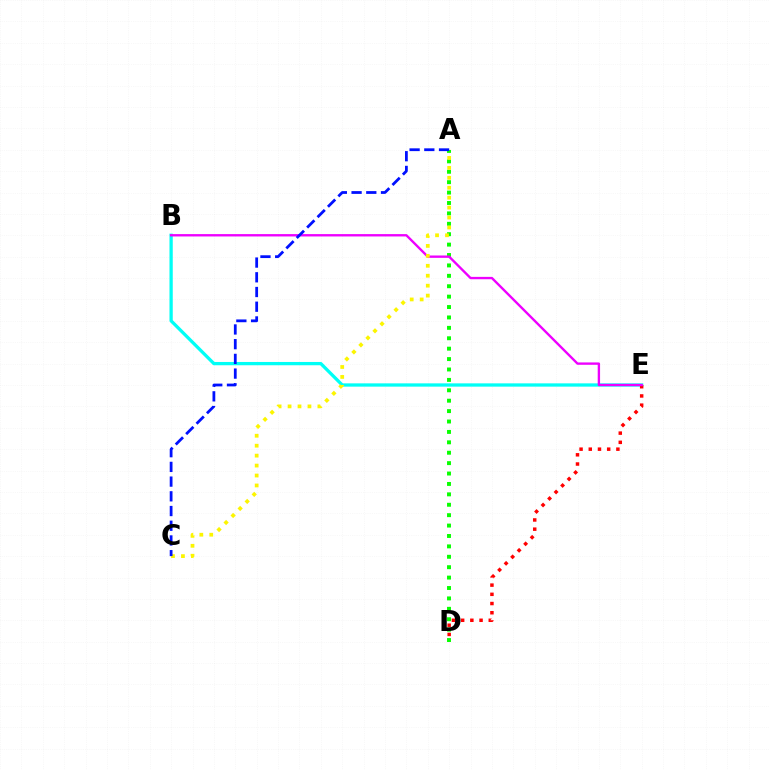{('A', 'D'): [{'color': '#08ff00', 'line_style': 'dotted', 'thickness': 2.83}], ('B', 'E'): [{'color': '#00fff6', 'line_style': 'solid', 'thickness': 2.37}, {'color': '#ee00ff', 'line_style': 'solid', 'thickness': 1.7}], ('D', 'E'): [{'color': '#ff0000', 'line_style': 'dotted', 'thickness': 2.5}], ('A', 'C'): [{'color': '#fcf500', 'line_style': 'dotted', 'thickness': 2.7}, {'color': '#0010ff', 'line_style': 'dashed', 'thickness': 2.0}]}